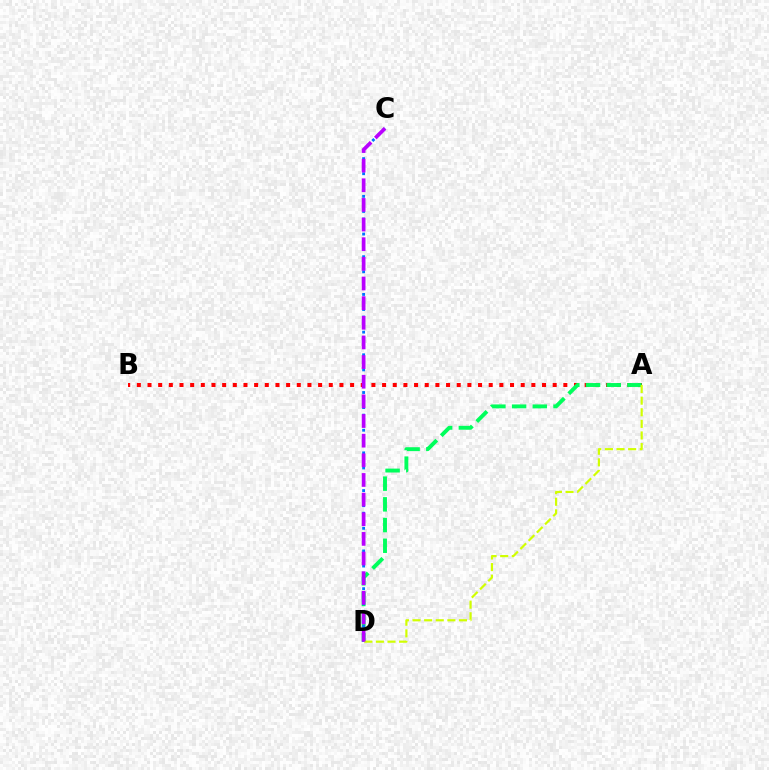{('A', 'B'): [{'color': '#ff0000', 'line_style': 'dotted', 'thickness': 2.9}], ('A', 'D'): [{'color': '#00ff5c', 'line_style': 'dashed', 'thickness': 2.81}, {'color': '#d1ff00', 'line_style': 'dashed', 'thickness': 1.58}], ('C', 'D'): [{'color': '#0074ff', 'line_style': 'dotted', 'thickness': 2.05}, {'color': '#b900ff', 'line_style': 'dashed', 'thickness': 2.67}]}